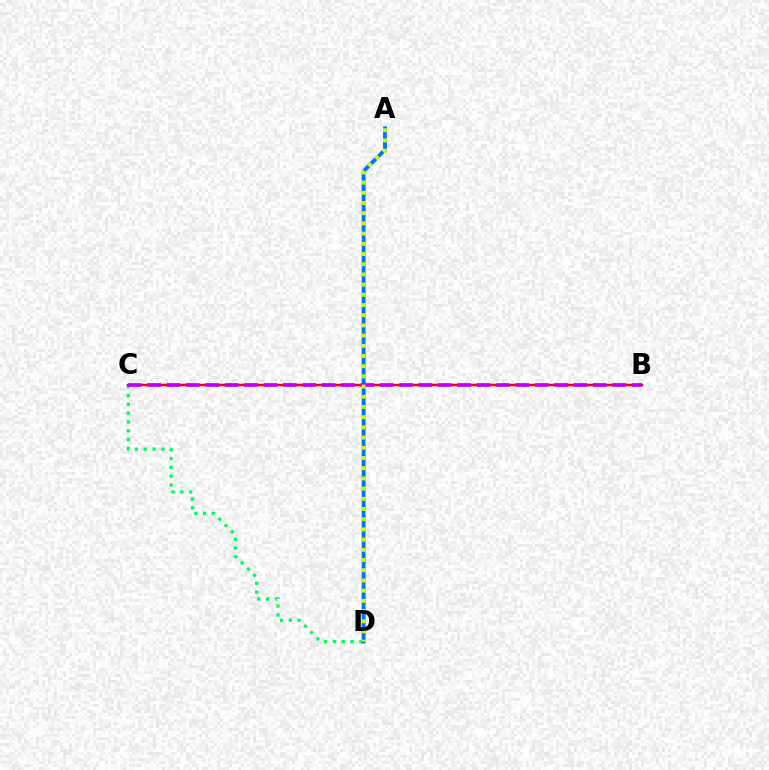{('C', 'D'): [{'color': '#00ff5c', 'line_style': 'dotted', 'thickness': 2.4}], ('A', 'D'): [{'color': '#0074ff', 'line_style': 'solid', 'thickness': 2.78}, {'color': '#d1ff00', 'line_style': 'dotted', 'thickness': 2.77}], ('B', 'C'): [{'color': '#ff0000', 'line_style': 'solid', 'thickness': 1.8}, {'color': '#b900ff', 'line_style': 'dashed', 'thickness': 2.63}]}